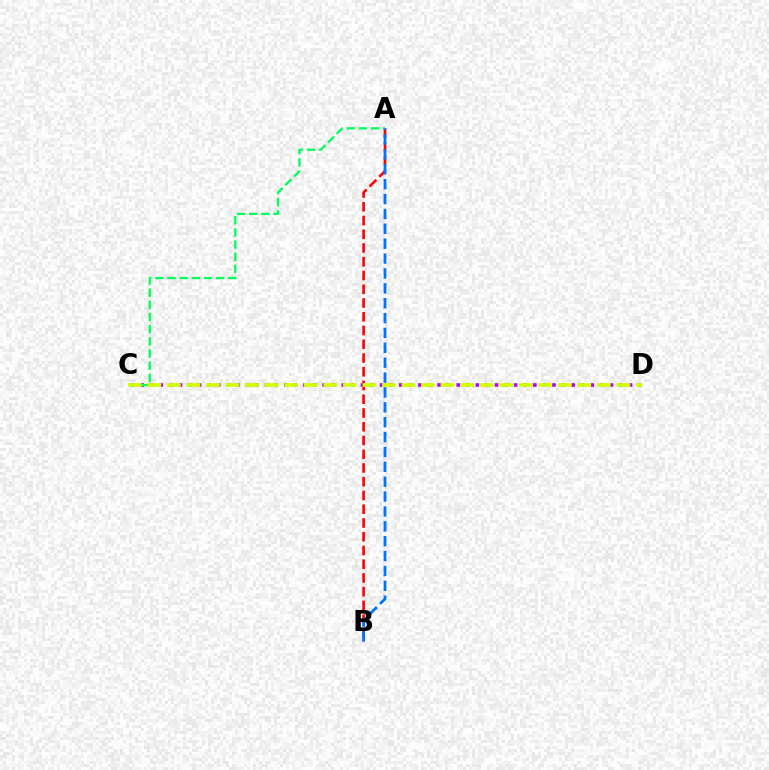{('A', 'B'): [{'color': '#ff0000', 'line_style': 'dashed', 'thickness': 1.87}, {'color': '#0074ff', 'line_style': 'dashed', 'thickness': 2.02}], ('C', 'D'): [{'color': '#b900ff', 'line_style': 'dotted', 'thickness': 2.6}, {'color': '#d1ff00', 'line_style': 'dashed', 'thickness': 2.66}], ('A', 'C'): [{'color': '#00ff5c', 'line_style': 'dashed', 'thickness': 1.65}]}